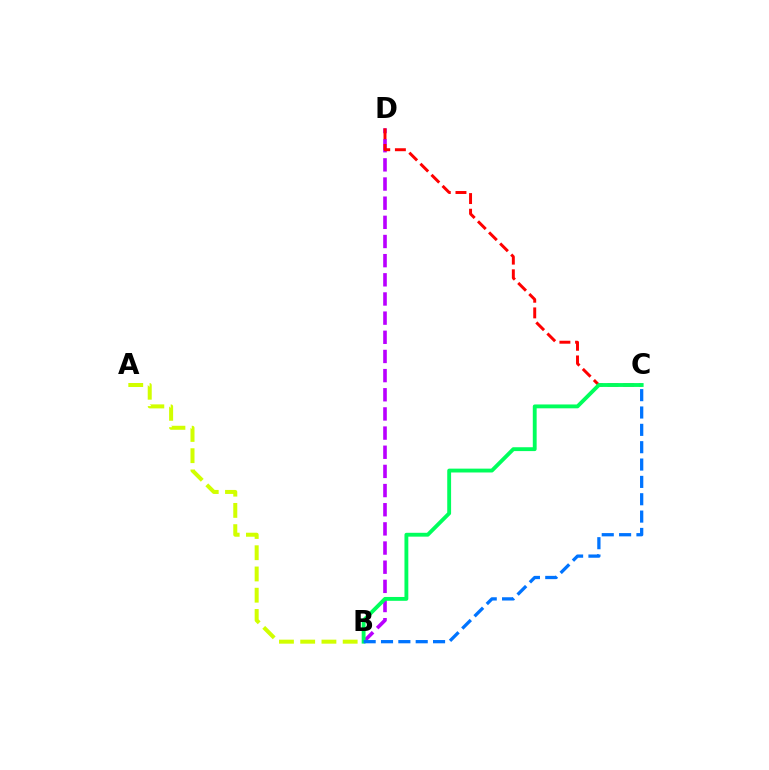{('B', 'D'): [{'color': '#b900ff', 'line_style': 'dashed', 'thickness': 2.6}], ('C', 'D'): [{'color': '#ff0000', 'line_style': 'dashed', 'thickness': 2.13}], ('B', 'C'): [{'color': '#00ff5c', 'line_style': 'solid', 'thickness': 2.78}, {'color': '#0074ff', 'line_style': 'dashed', 'thickness': 2.36}], ('A', 'B'): [{'color': '#d1ff00', 'line_style': 'dashed', 'thickness': 2.89}]}